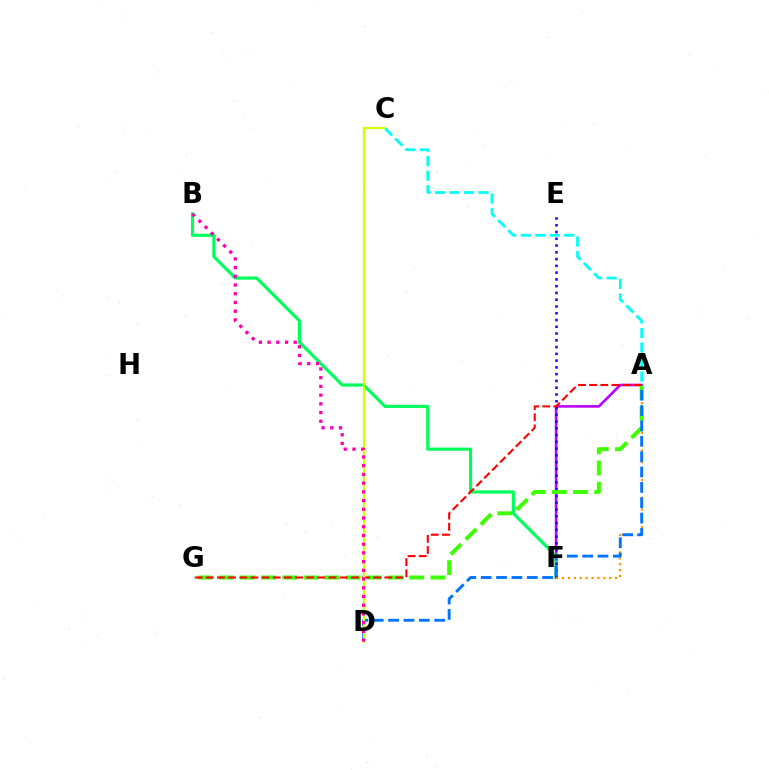{('A', 'F'): [{'color': '#b900ff', 'line_style': 'solid', 'thickness': 1.88}, {'color': '#ff9400', 'line_style': 'dotted', 'thickness': 1.6}], ('B', 'F'): [{'color': '#00ff5c', 'line_style': 'solid', 'thickness': 2.28}], ('A', 'C'): [{'color': '#00fff6', 'line_style': 'dashed', 'thickness': 1.97}], ('E', 'F'): [{'color': '#2500ff', 'line_style': 'dotted', 'thickness': 1.84}], ('A', 'G'): [{'color': '#3dff00', 'line_style': 'dashed', 'thickness': 2.88}, {'color': '#ff0000', 'line_style': 'dashed', 'thickness': 1.52}], ('A', 'D'): [{'color': '#0074ff', 'line_style': 'dashed', 'thickness': 2.09}], ('C', 'D'): [{'color': '#d1ff00', 'line_style': 'solid', 'thickness': 1.57}], ('B', 'D'): [{'color': '#ff00ac', 'line_style': 'dotted', 'thickness': 2.37}]}